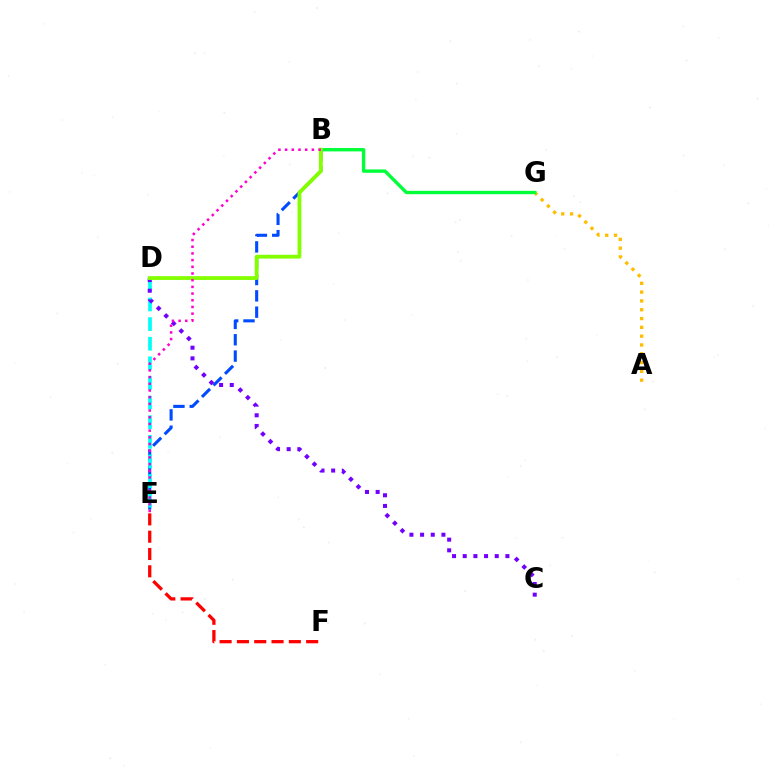{('A', 'G'): [{'color': '#ffbd00', 'line_style': 'dotted', 'thickness': 2.39}], ('B', 'G'): [{'color': '#00ff39', 'line_style': 'solid', 'thickness': 2.42}], ('B', 'E'): [{'color': '#004bff', 'line_style': 'dashed', 'thickness': 2.22}, {'color': '#ff00cf', 'line_style': 'dotted', 'thickness': 1.82}], ('D', 'E'): [{'color': '#00fff6', 'line_style': 'dashed', 'thickness': 2.67}], ('C', 'D'): [{'color': '#7200ff', 'line_style': 'dotted', 'thickness': 2.9}], ('B', 'D'): [{'color': '#84ff00', 'line_style': 'solid', 'thickness': 2.74}], ('E', 'F'): [{'color': '#ff0000', 'line_style': 'dashed', 'thickness': 2.35}]}